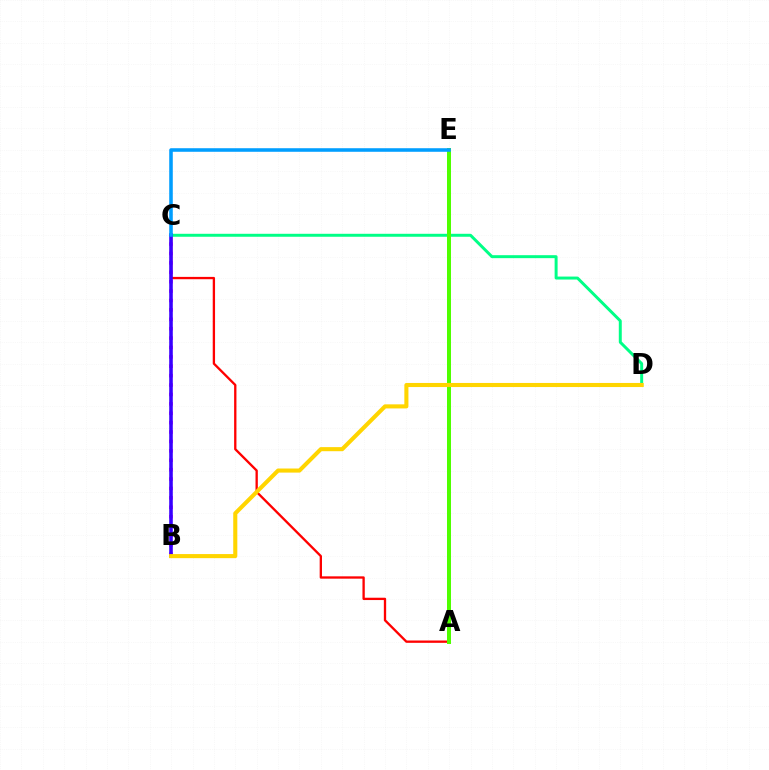{('A', 'C'): [{'color': '#ff0000', 'line_style': 'solid', 'thickness': 1.67}], ('C', 'D'): [{'color': '#00ff86', 'line_style': 'solid', 'thickness': 2.14}], ('B', 'C'): [{'color': '#ff00ed', 'line_style': 'dotted', 'thickness': 2.55}, {'color': '#3700ff', 'line_style': 'solid', 'thickness': 2.57}], ('A', 'E'): [{'color': '#4fff00', 'line_style': 'solid', 'thickness': 2.88}], ('C', 'E'): [{'color': '#009eff', 'line_style': 'solid', 'thickness': 2.57}], ('B', 'D'): [{'color': '#ffd500', 'line_style': 'solid', 'thickness': 2.94}]}